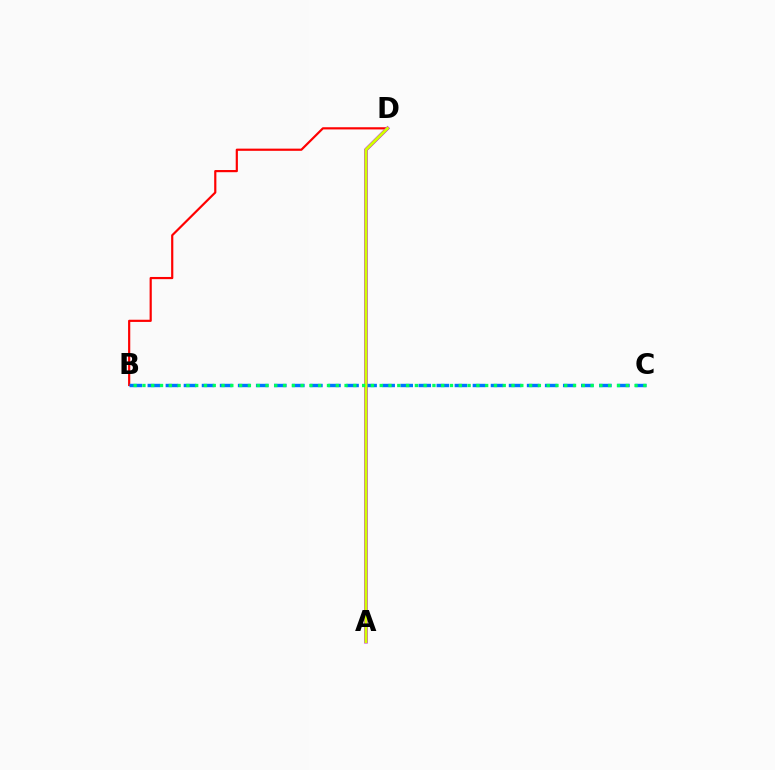{('B', 'D'): [{'color': '#ff0000', 'line_style': 'solid', 'thickness': 1.57}], ('A', 'D'): [{'color': '#b900ff', 'line_style': 'solid', 'thickness': 2.6}, {'color': '#d1ff00', 'line_style': 'solid', 'thickness': 2.13}], ('B', 'C'): [{'color': '#0074ff', 'line_style': 'dashed', 'thickness': 2.45}, {'color': '#00ff5c', 'line_style': 'dotted', 'thickness': 2.39}]}